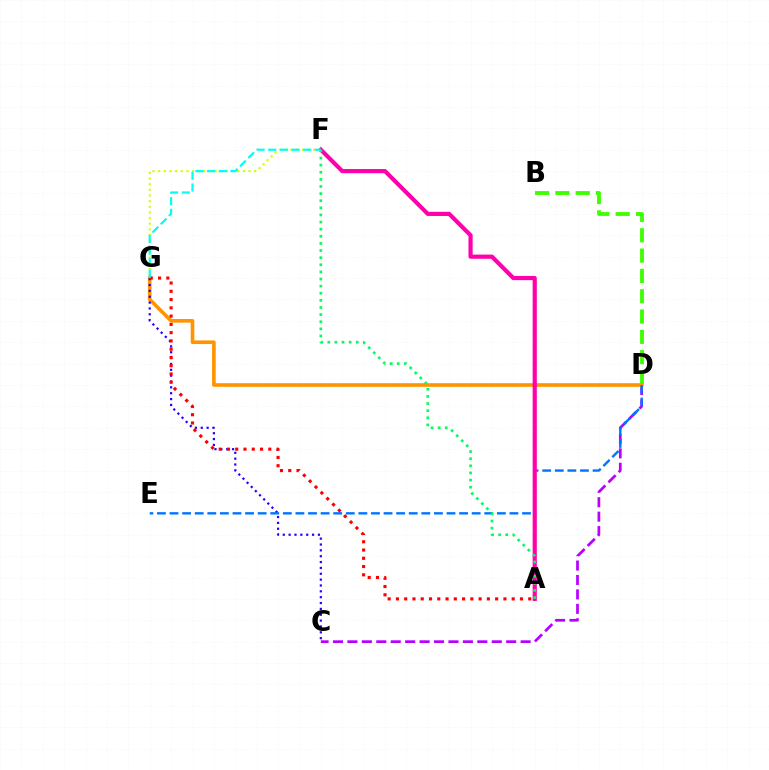{('B', 'D'): [{'color': '#3dff00', 'line_style': 'dashed', 'thickness': 2.76}], ('C', 'D'): [{'color': '#b900ff', 'line_style': 'dashed', 'thickness': 1.96}], ('D', 'G'): [{'color': '#ff9400', 'line_style': 'solid', 'thickness': 2.62}], ('C', 'G'): [{'color': '#2500ff', 'line_style': 'dotted', 'thickness': 1.59}], ('D', 'E'): [{'color': '#0074ff', 'line_style': 'dashed', 'thickness': 1.71}], ('F', 'G'): [{'color': '#d1ff00', 'line_style': 'dotted', 'thickness': 1.53}, {'color': '#00fff6', 'line_style': 'dashed', 'thickness': 1.59}], ('A', 'F'): [{'color': '#ff00ac', 'line_style': 'solid', 'thickness': 3.0}, {'color': '#00ff5c', 'line_style': 'dotted', 'thickness': 1.93}], ('A', 'G'): [{'color': '#ff0000', 'line_style': 'dotted', 'thickness': 2.25}]}